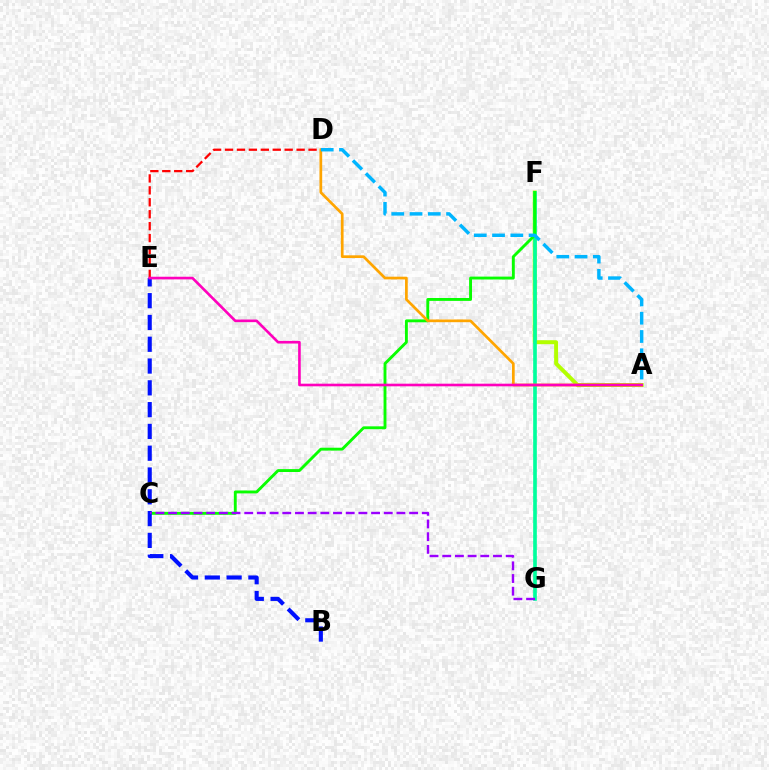{('A', 'F'): [{'color': '#b3ff00', 'line_style': 'solid', 'thickness': 2.84}], ('F', 'G'): [{'color': '#00ff9d', 'line_style': 'solid', 'thickness': 2.63}], ('D', 'E'): [{'color': '#ff0000', 'line_style': 'dashed', 'thickness': 1.62}], ('C', 'F'): [{'color': '#08ff00', 'line_style': 'solid', 'thickness': 2.08}], ('B', 'E'): [{'color': '#0010ff', 'line_style': 'dashed', 'thickness': 2.96}], ('A', 'D'): [{'color': '#ffa500', 'line_style': 'solid', 'thickness': 1.95}, {'color': '#00b5ff', 'line_style': 'dashed', 'thickness': 2.48}], ('C', 'G'): [{'color': '#9b00ff', 'line_style': 'dashed', 'thickness': 1.72}], ('A', 'E'): [{'color': '#ff00bd', 'line_style': 'solid', 'thickness': 1.89}]}